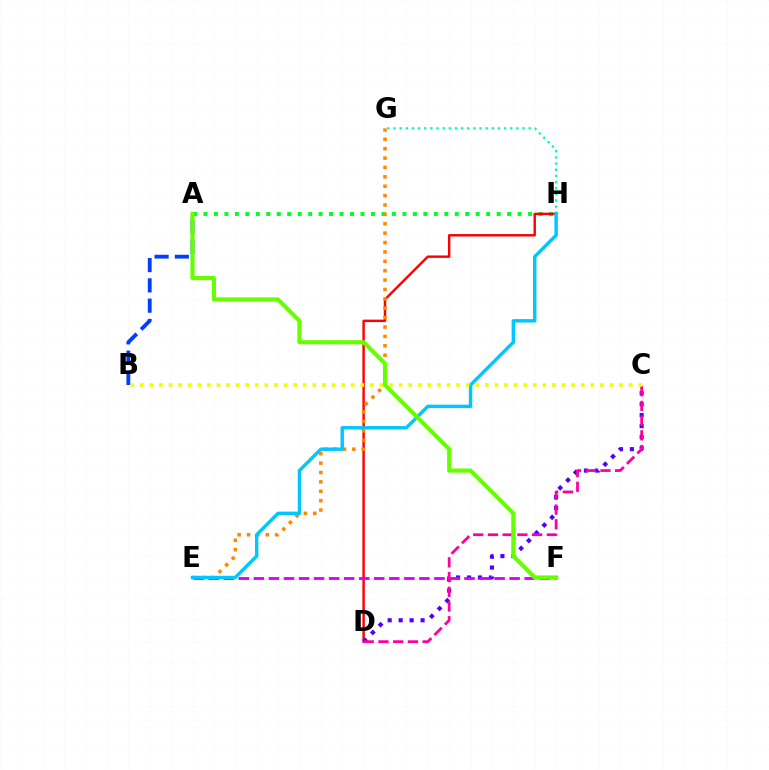{('A', 'H'): [{'color': '#00ff27', 'line_style': 'dotted', 'thickness': 2.85}], ('D', 'H'): [{'color': '#ff0000', 'line_style': 'solid', 'thickness': 1.75}], ('C', 'D'): [{'color': '#4f00ff', 'line_style': 'dotted', 'thickness': 2.98}, {'color': '#ff00a0', 'line_style': 'dashed', 'thickness': 2.0}], ('E', 'F'): [{'color': '#d600ff', 'line_style': 'dashed', 'thickness': 2.04}], ('G', 'H'): [{'color': '#00ffaf', 'line_style': 'dotted', 'thickness': 1.67}], ('E', 'G'): [{'color': '#ff8800', 'line_style': 'dotted', 'thickness': 2.55}], ('E', 'H'): [{'color': '#00c7ff', 'line_style': 'solid', 'thickness': 2.47}], ('A', 'B'): [{'color': '#003fff', 'line_style': 'dashed', 'thickness': 2.76}], ('B', 'C'): [{'color': '#eeff00', 'line_style': 'dotted', 'thickness': 2.6}], ('A', 'F'): [{'color': '#66ff00', 'line_style': 'solid', 'thickness': 2.98}]}